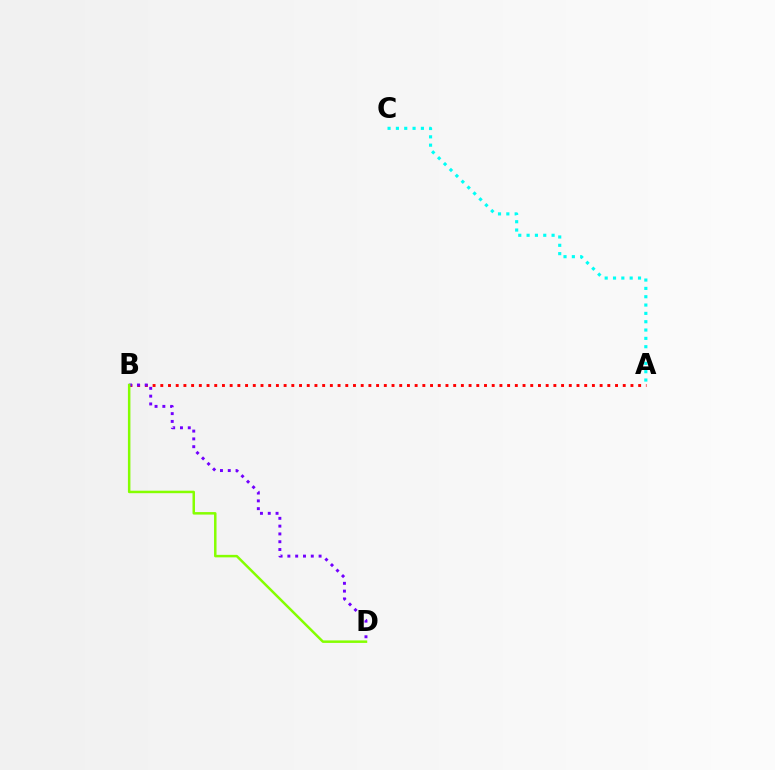{('A', 'C'): [{'color': '#00fff6', 'line_style': 'dotted', 'thickness': 2.26}], ('A', 'B'): [{'color': '#ff0000', 'line_style': 'dotted', 'thickness': 2.09}], ('B', 'D'): [{'color': '#7200ff', 'line_style': 'dotted', 'thickness': 2.12}, {'color': '#84ff00', 'line_style': 'solid', 'thickness': 1.8}]}